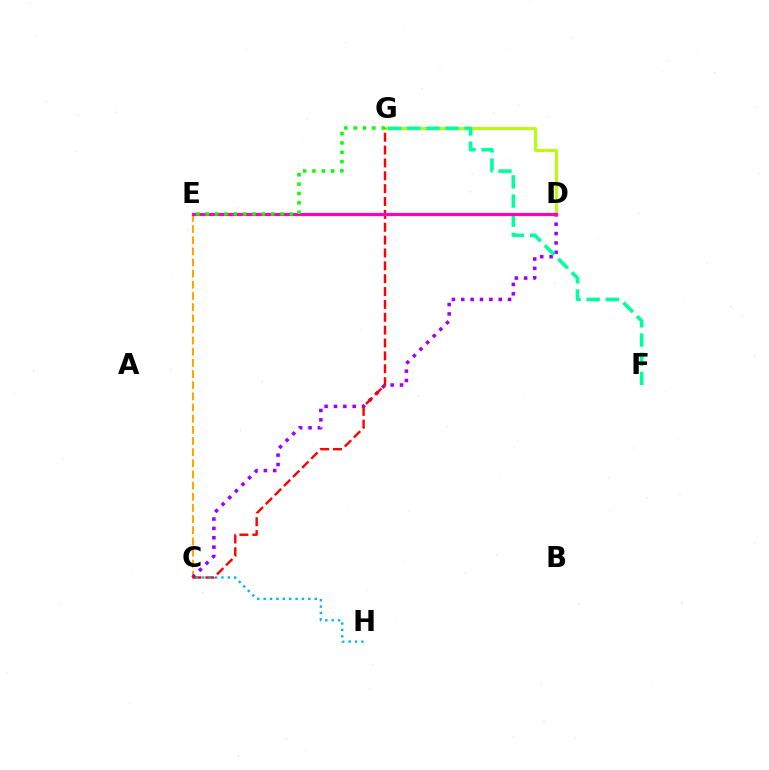{('C', 'E'): [{'color': '#ffa500', 'line_style': 'dashed', 'thickness': 1.52}], ('D', 'E'): [{'color': '#0010ff', 'line_style': 'dashed', 'thickness': 1.85}, {'color': '#ff00bd', 'line_style': 'solid', 'thickness': 2.29}], ('D', 'G'): [{'color': '#b3ff00', 'line_style': 'solid', 'thickness': 2.1}], ('C', 'D'): [{'color': '#9b00ff', 'line_style': 'dotted', 'thickness': 2.54}], ('C', 'G'): [{'color': '#ff0000', 'line_style': 'dashed', 'thickness': 1.75}], ('F', 'G'): [{'color': '#00ff9d', 'line_style': 'dashed', 'thickness': 2.6}], ('E', 'G'): [{'color': '#08ff00', 'line_style': 'dotted', 'thickness': 2.54}], ('C', 'H'): [{'color': '#00b5ff', 'line_style': 'dotted', 'thickness': 1.74}]}